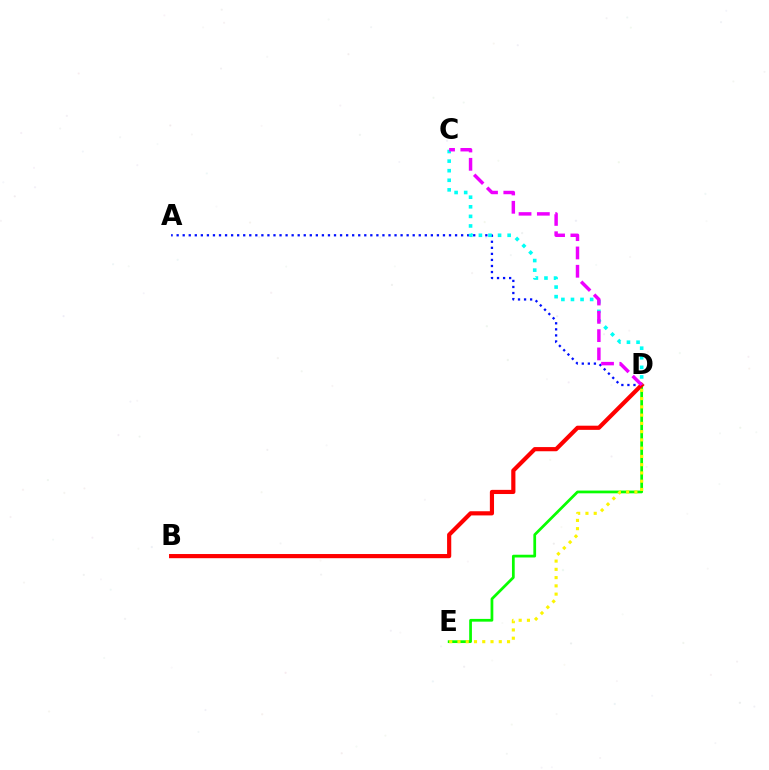{('D', 'E'): [{'color': '#08ff00', 'line_style': 'solid', 'thickness': 1.97}, {'color': '#fcf500', 'line_style': 'dotted', 'thickness': 2.24}], ('A', 'D'): [{'color': '#0010ff', 'line_style': 'dotted', 'thickness': 1.64}], ('B', 'D'): [{'color': '#ff0000', 'line_style': 'solid', 'thickness': 3.0}], ('C', 'D'): [{'color': '#00fff6', 'line_style': 'dotted', 'thickness': 2.6}, {'color': '#ee00ff', 'line_style': 'dashed', 'thickness': 2.49}]}